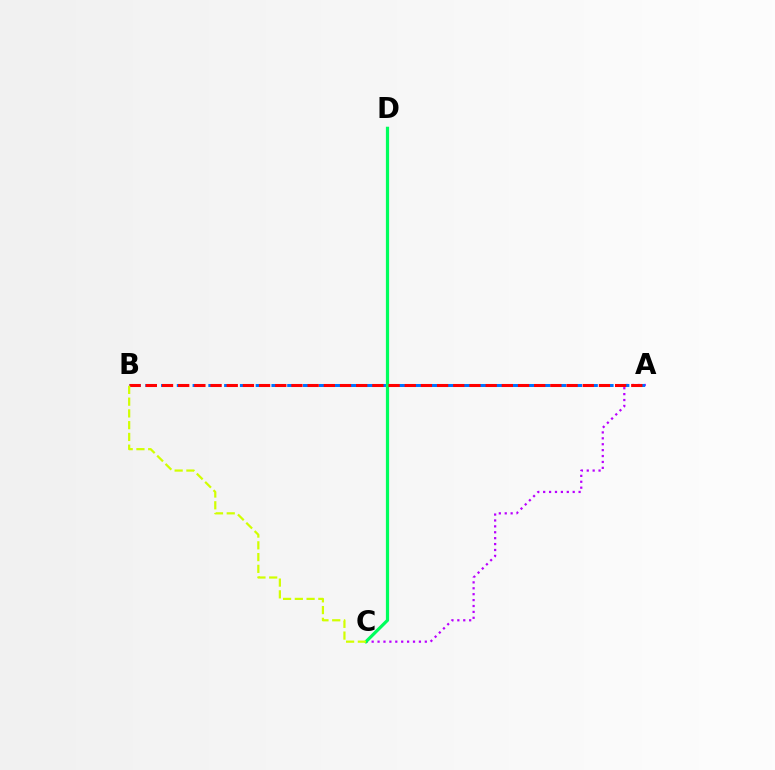{('A', 'C'): [{'color': '#b900ff', 'line_style': 'dotted', 'thickness': 1.6}], ('A', 'B'): [{'color': '#0074ff', 'line_style': 'dashed', 'thickness': 2.14}, {'color': '#ff0000', 'line_style': 'dashed', 'thickness': 2.2}], ('C', 'D'): [{'color': '#00ff5c', 'line_style': 'solid', 'thickness': 2.3}], ('B', 'C'): [{'color': '#d1ff00', 'line_style': 'dashed', 'thickness': 1.6}]}